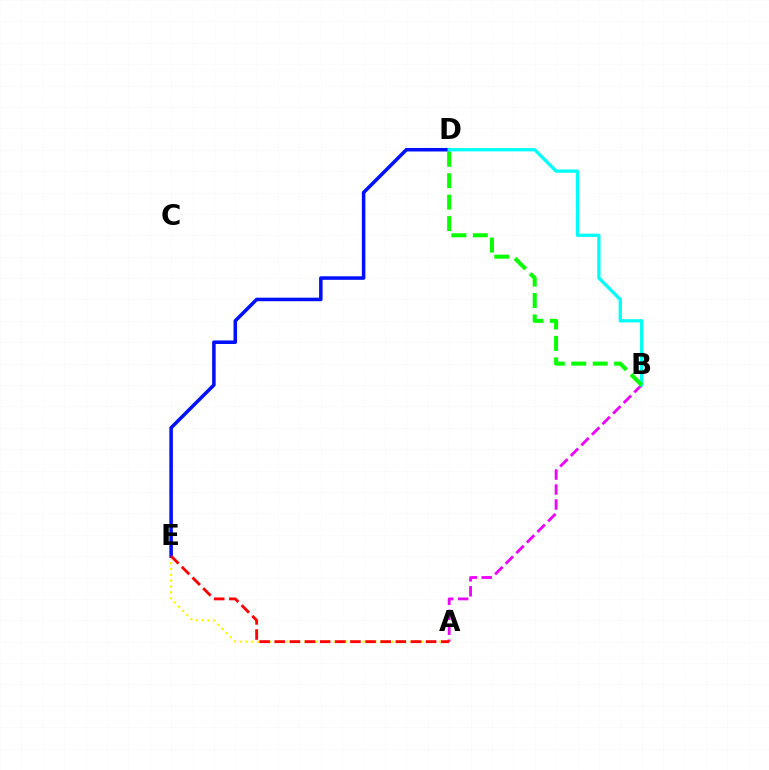{('A', 'E'): [{'color': '#fcf500', 'line_style': 'dotted', 'thickness': 1.59}, {'color': '#ff0000', 'line_style': 'dashed', 'thickness': 2.06}], ('A', 'B'): [{'color': '#ee00ff', 'line_style': 'dashed', 'thickness': 2.03}], ('D', 'E'): [{'color': '#0010ff', 'line_style': 'solid', 'thickness': 2.54}], ('B', 'D'): [{'color': '#00fff6', 'line_style': 'solid', 'thickness': 2.36}, {'color': '#08ff00', 'line_style': 'dashed', 'thickness': 2.91}]}